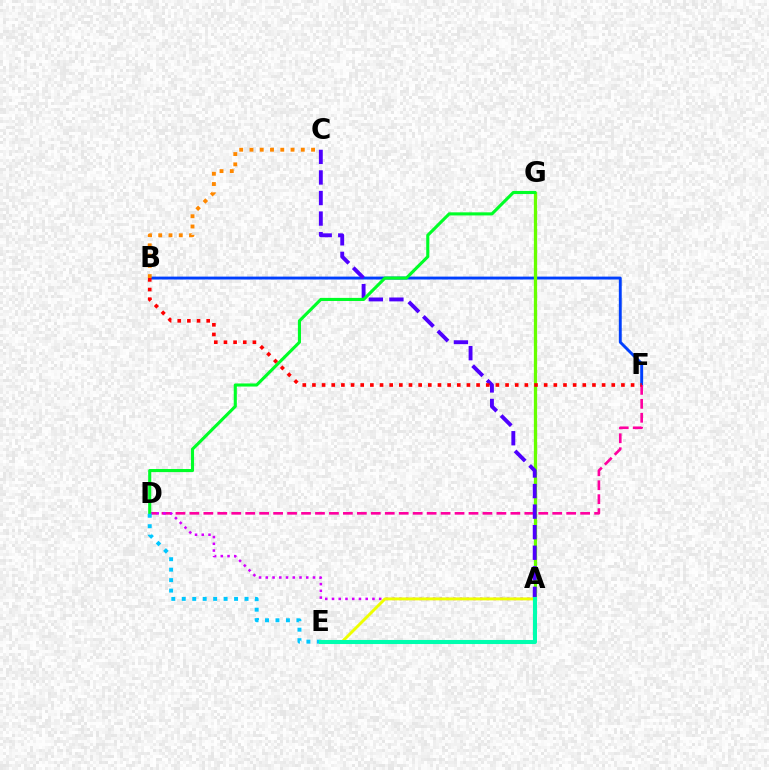{('B', 'F'): [{'color': '#003fff', 'line_style': 'solid', 'thickness': 2.08}, {'color': '#ff0000', 'line_style': 'dotted', 'thickness': 2.62}], ('D', 'F'): [{'color': '#ff00a0', 'line_style': 'dashed', 'thickness': 1.9}], ('A', 'G'): [{'color': '#66ff00', 'line_style': 'solid', 'thickness': 2.35}], ('A', 'C'): [{'color': '#4f00ff', 'line_style': 'dashed', 'thickness': 2.79}], ('A', 'D'): [{'color': '#d600ff', 'line_style': 'dotted', 'thickness': 1.83}], ('B', 'C'): [{'color': '#ff8800', 'line_style': 'dotted', 'thickness': 2.79}], ('D', 'G'): [{'color': '#00ff27', 'line_style': 'solid', 'thickness': 2.23}], ('A', 'E'): [{'color': '#eeff00', 'line_style': 'solid', 'thickness': 2.1}, {'color': '#00ffaf', 'line_style': 'solid', 'thickness': 2.92}], ('D', 'E'): [{'color': '#00c7ff', 'line_style': 'dotted', 'thickness': 2.84}]}